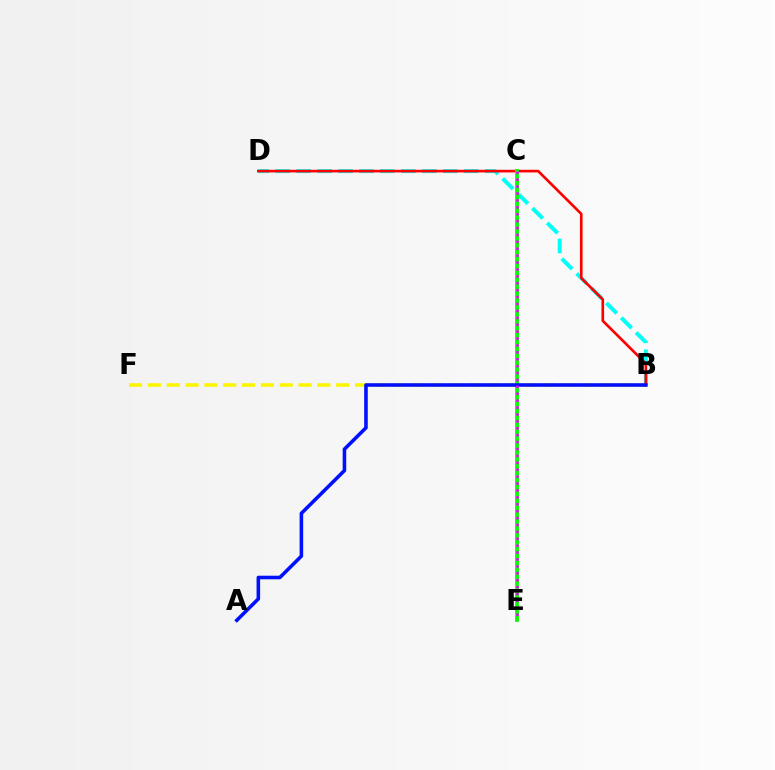{('B', 'D'): [{'color': '#00fff6', 'line_style': 'dashed', 'thickness': 2.85}, {'color': '#ff0000', 'line_style': 'solid', 'thickness': 1.91}], ('B', 'F'): [{'color': '#fcf500', 'line_style': 'dashed', 'thickness': 2.56}], ('C', 'E'): [{'color': '#08ff00', 'line_style': 'solid', 'thickness': 2.77}, {'color': '#ee00ff', 'line_style': 'dotted', 'thickness': 1.88}], ('A', 'B'): [{'color': '#0010ff', 'line_style': 'solid', 'thickness': 2.57}]}